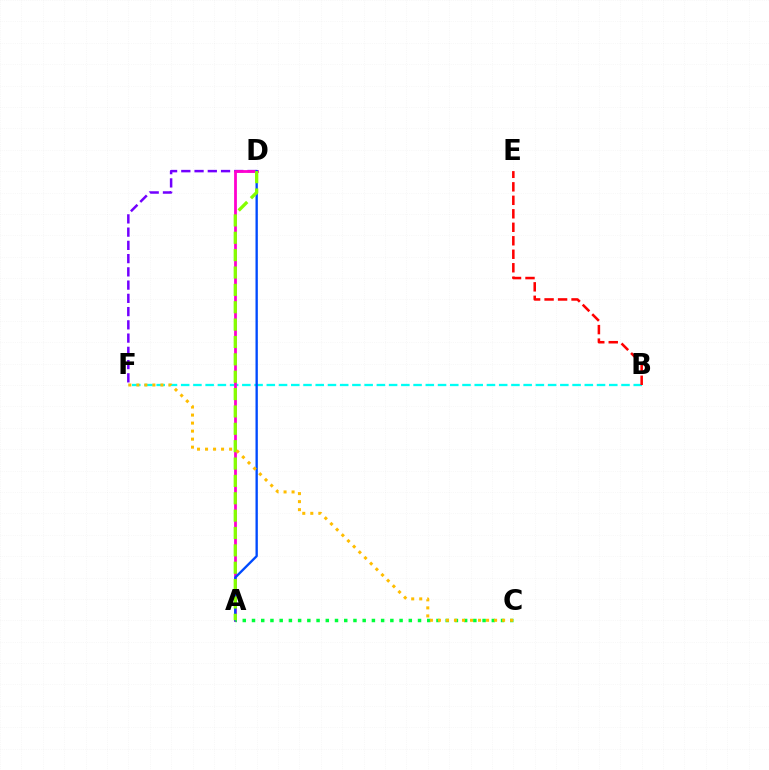{('D', 'F'): [{'color': '#7200ff', 'line_style': 'dashed', 'thickness': 1.8}], ('B', 'F'): [{'color': '#00fff6', 'line_style': 'dashed', 'thickness': 1.66}], ('B', 'E'): [{'color': '#ff0000', 'line_style': 'dashed', 'thickness': 1.83}], ('A', 'D'): [{'color': '#ff00cf', 'line_style': 'solid', 'thickness': 2.01}, {'color': '#004bff', 'line_style': 'solid', 'thickness': 1.69}, {'color': '#84ff00', 'line_style': 'dashed', 'thickness': 2.36}], ('A', 'C'): [{'color': '#00ff39', 'line_style': 'dotted', 'thickness': 2.51}], ('C', 'F'): [{'color': '#ffbd00', 'line_style': 'dotted', 'thickness': 2.18}]}